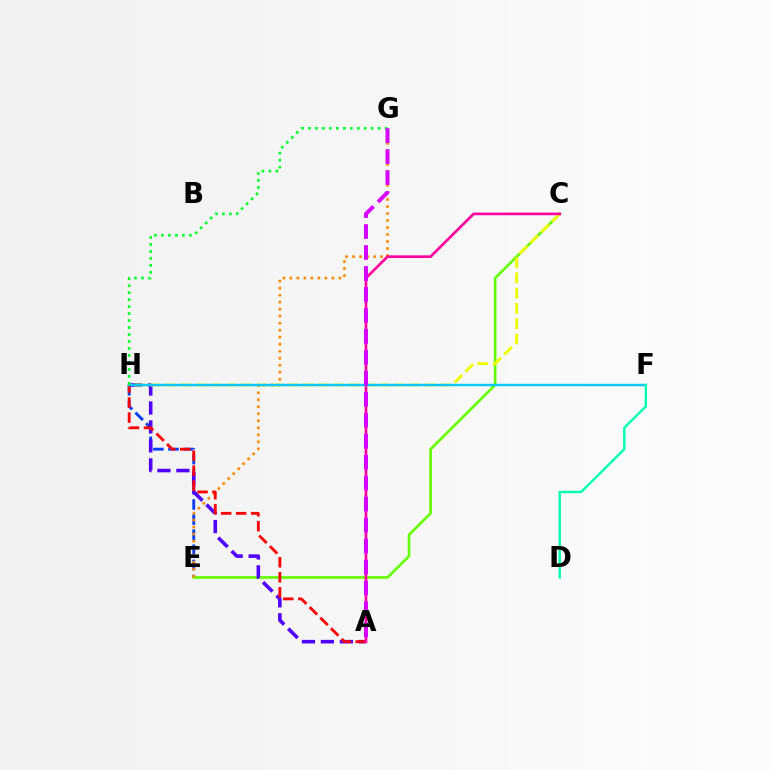{('E', 'H'): [{'color': '#003fff', 'line_style': 'dashed', 'thickness': 2.05}], ('C', 'E'): [{'color': '#66ff00', 'line_style': 'solid', 'thickness': 1.92}], ('A', 'H'): [{'color': '#4f00ff', 'line_style': 'dashed', 'thickness': 2.57}, {'color': '#ff0000', 'line_style': 'dashed', 'thickness': 2.04}], ('E', 'G'): [{'color': '#ff8800', 'line_style': 'dotted', 'thickness': 1.9}], ('C', 'H'): [{'color': '#eeff00', 'line_style': 'dashed', 'thickness': 2.08}], ('A', 'C'): [{'color': '#ff00a0', 'line_style': 'solid', 'thickness': 1.92}], ('F', 'H'): [{'color': '#00c7ff', 'line_style': 'solid', 'thickness': 1.75}], ('D', 'F'): [{'color': '#00ffaf', 'line_style': 'solid', 'thickness': 1.72}], ('G', 'H'): [{'color': '#00ff27', 'line_style': 'dotted', 'thickness': 1.9}], ('A', 'G'): [{'color': '#d600ff', 'line_style': 'dashed', 'thickness': 2.85}]}